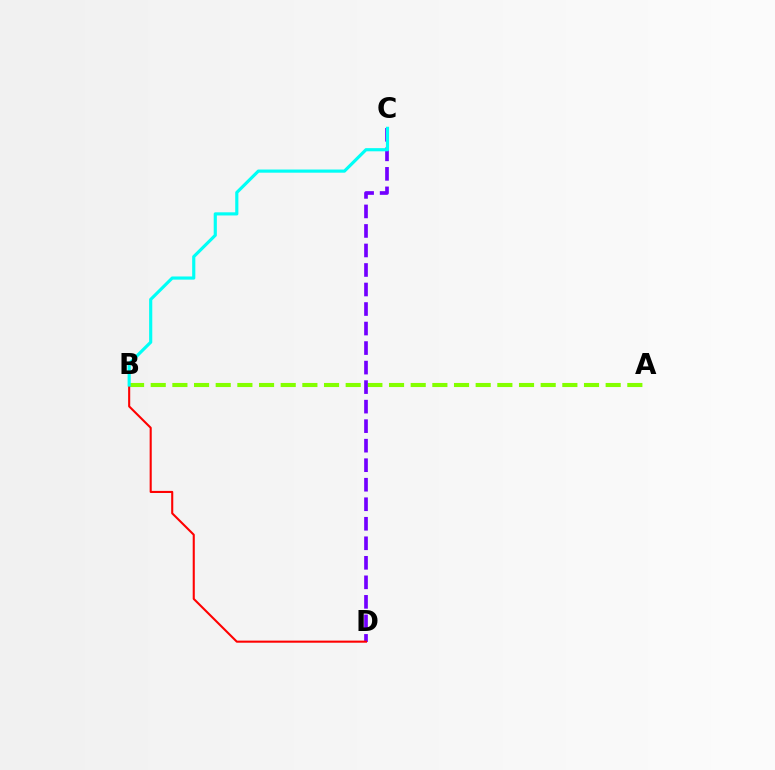{('A', 'B'): [{'color': '#84ff00', 'line_style': 'dashed', 'thickness': 2.94}], ('C', 'D'): [{'color': '#7200ff', 'line_style': 'dashed', 'thickness': 2.65}], ('B', 'D'): [{'color': '#ff0000', 'line_style': 'solid', 'thickness': 1.5}], ('B', 'C'): [{'color': '#00fff6', 'line_style': 'solid', 'thickness': 2.27}]}